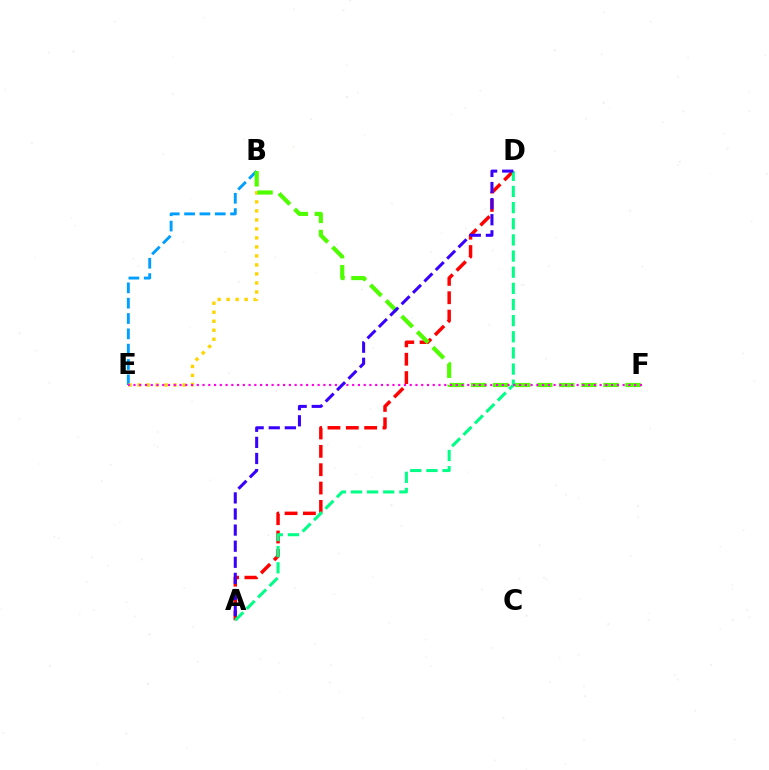{('B', 'E'): [{'color': '#009eff', 'line_style': 'dashed', 'thickness': 2.08}, {'color': '#ffd500', 'line_style': 'dotted', 'thickness': 2.45}], ('A', 'D'): [{'color': '#ff0000', 'line_style': 'dashed', 'thickness': 2.49}, {'color': '#00ff86', 'line_style': 'dashed', 'thickness': 2.19}, {'color': '#3700ff', 'line_style': 'dashed', 'thickness': 2.19}], ('B', 'F'): [{'color': '#4fff00', 'line_style': 'dashed', 'thickness': 3.0}], ('E', 'F'): [{'color': '#ff00ed', 'line_style': 'dotted', 'thickness': 1.56}]}